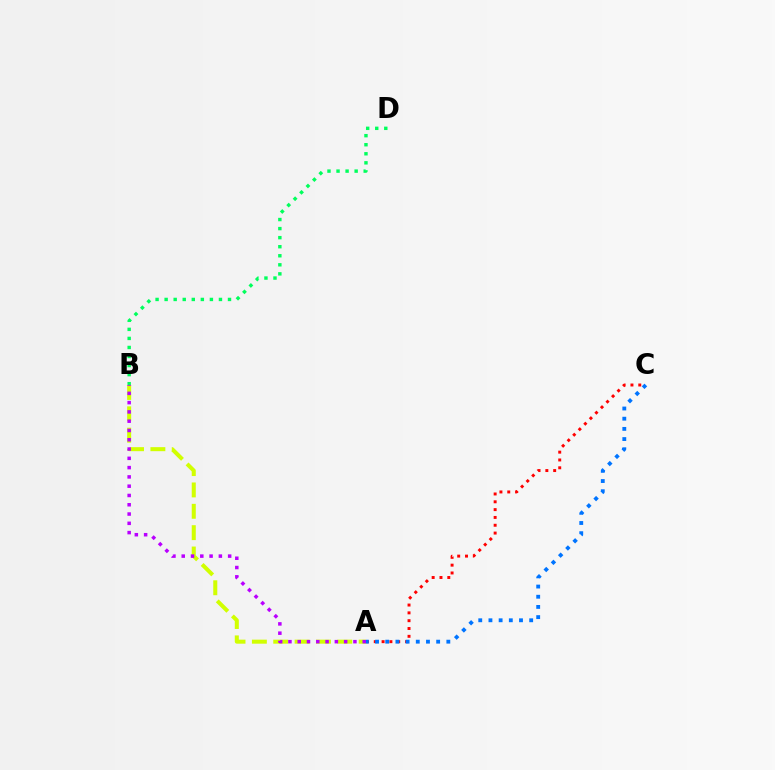{('B', 'D'): [{'color': '#00ff5c', 'line_style': 'dotted', 'thickness': 2.46}], ('A', 'B'): [{'color': '#d1ff00', 'line_style': 'dashed', 'thickness': 2.9}, {'color': '#b900ff', 'line_style': 'dotted', 'thickness': 2.52}], ('A', 'C'): [{'color': '#ff0000', 'line_style': 'dotted', 'thickness': 2.12}, {'color': '#0074ff', 'line_style': 'dotted', 'thickness': 2.77}]}